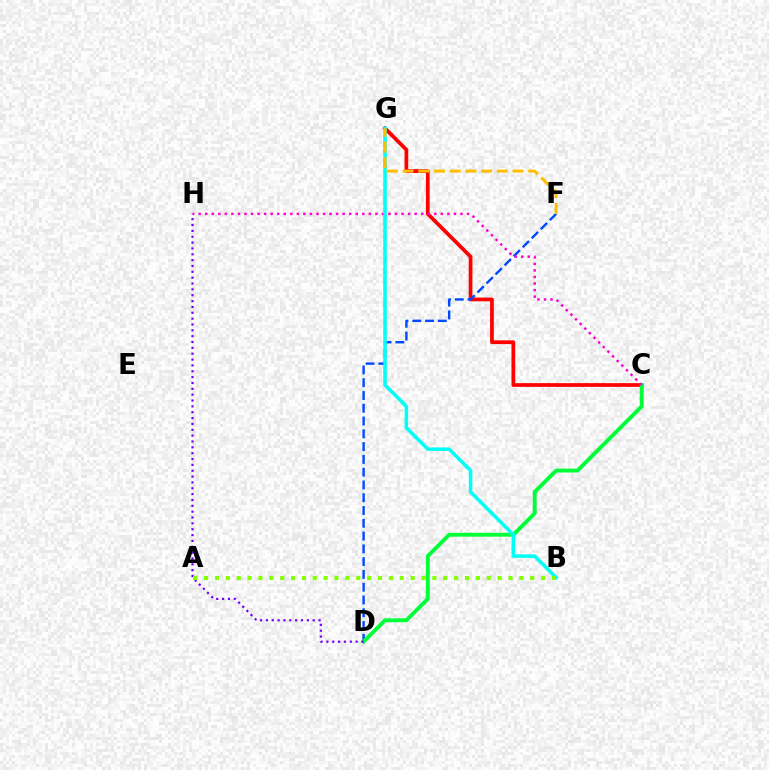{('C', 'G'): [{'color': '#ff0000', 'line_style': 'solid', 'thickness': 2.68}], ('D', 'F'): [{'color': '#004bff', 'line_style': 'dashed', 'thickness': 1.74}], ('C', 'D'): [{'color': '#00ff39', 'line_style': 'solid', 'thickness': 2.8}], ('D', 'H'): [{'color': '#7200ff', 'line_style': 'dotted', 'thickness': 1.59}], ('C', 'H'): [{'color': '#ff00cf', 'line_style': 'dotted', 'thickness': 1.78}], ('B', 'G'): [{'color': '#00fff6', 'line_style': 'solid', 'thickness': 2.53}], ('A', 'B'): [{'color': '#84ff00', 'line_style': 'dotted', 'thickness': 2.95}], ('F', 'G'): [{'color': '#ffbd00', 'line_style': 'dashed', 'thickness': 2.13}]}